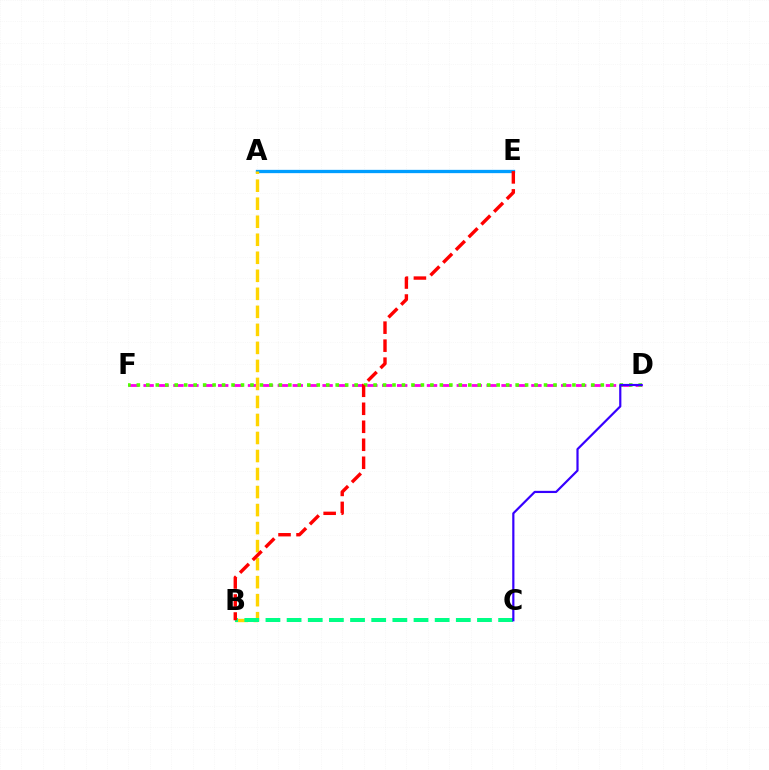{('D', 'F'): [{'color': '#ff00ed', 'line_style': 'dashed', 'thickness': 2.03}, {'color': '#4fff00', 'line_style': 'dotted', 'thickness': 2.57}], ('A', 'E'): [{'color': '#009eff', 'line_style': 'solid', 'thickness': 2.37}], ('A', 'B'): [{'color': '#ffd500', 'line_style': 'dashed', 'thickness': 2.45}], ('B', 'C'): [{'color': '#00ff86', 'line_style': 'dashed', 'thickness': 2.87}], ('B', 'E'): [{'color': '#ff0000', 'line_style': 'dashed', 'thickness': 2.44}], ('C', 'D'): [{'color': '#3700ff', 'line_style': 'solid', 'thickness': 1.58}]}